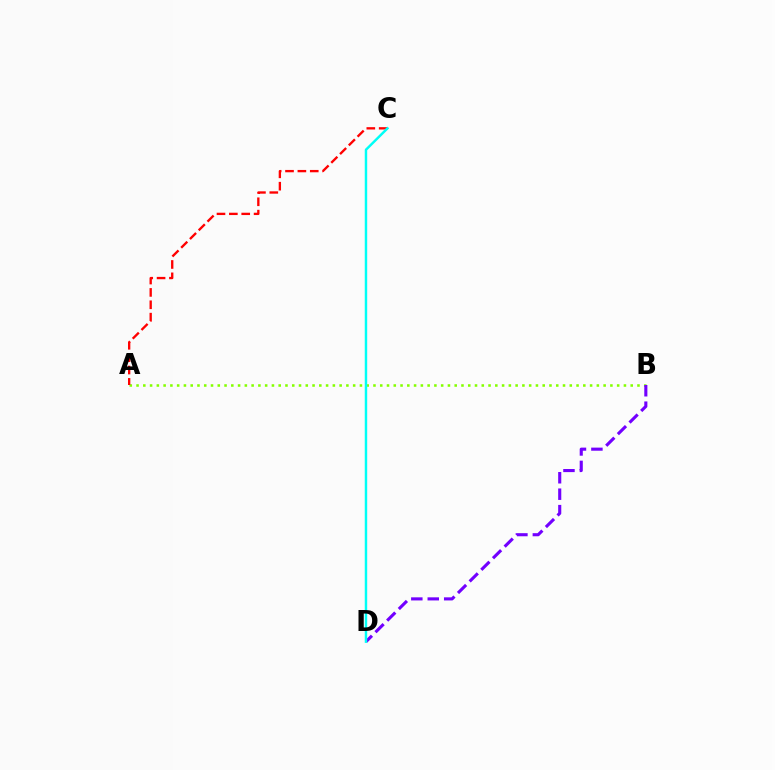{('A', 'B'): [{'color': '#84ff00', 'line_style': 'dotted', 'thickness': 1.84}], ('A', 'C'): [{'color': '#ff0000', 'line_style': 'dashed', 'thickness': 1.68}], ('B', 'D'): [{'color': '#7200ff', 'line_style': 'dashed', 'thickness': 2.23}], ('C', 'D'): [{'color': '#00fff6', 'line_style': 'solid', 'thickness': 1.76}]}